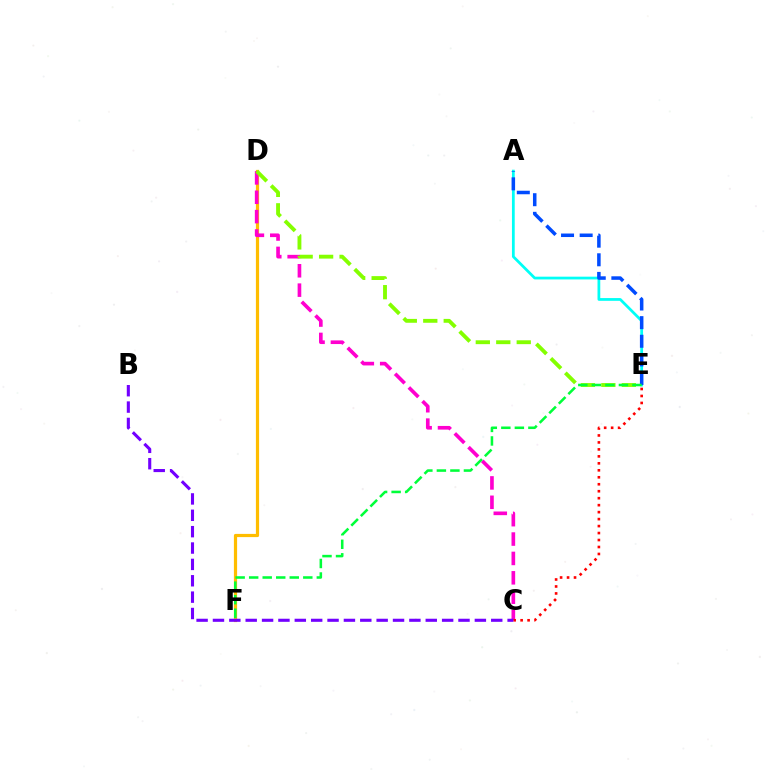{('D', 'F'): [{'color': '#ffbd00', 'line_style': 'solid', 'thickness': 2.31}], ('C', 'D'): [{'color': '#ff00cf', 'line_style': 'dashed', 'thickness': 2.63}], ('C', 'E'): [{'color': '#ff0000', 'line_style': 'dotted', 'thickness': 1.89}], ('B', 'C'): [{'color': '#7200ff', 'line_style': 'dashed', 'thickness': 2.22}], ('A', 'E'): [{'color': '#00fff6', 'line_style': 'solid', 'thickness': 1.99}, {'color': '#004bff', 'line_style': 'dashed', 'thickness': 2.53}], ('D', 'E'): [{'color': '#84ff00', 'line_style': 'dashed', 'thickness': 2.78}], ('E', 'F'): [{'color': '#00ff39', 'line_style': 'dashed', 'thickness': 1.84}]}